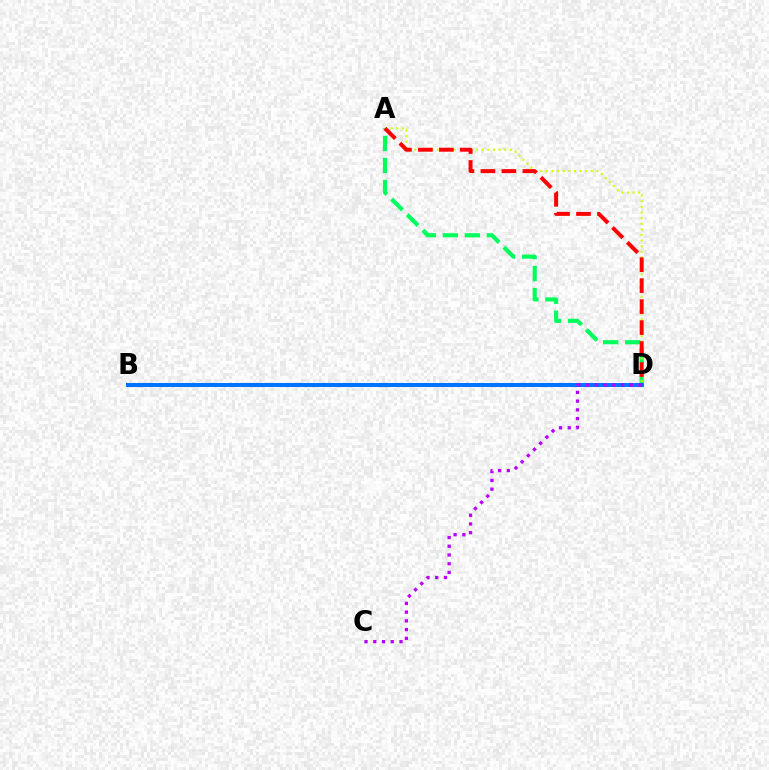{('A', 'D'): [{'color': '#00ff5c', 'line_style': 'dashed', 'thickness': 2.99}, {'color': '#d1ff00', 'line_style': 'dotted', 'thickness': 1.53}, {'color': '#ff0000', 'line_style': 'dashed', 'thickness': 2.85}], ('B', 'D'): [{'color': '#0074ff', 'line_style': 'solid', 'thickness': 2.9}], ('C', 'D'): [{'color': '#b900ff', 'line_style': 'dotted', 'thickness': 2.37}]}